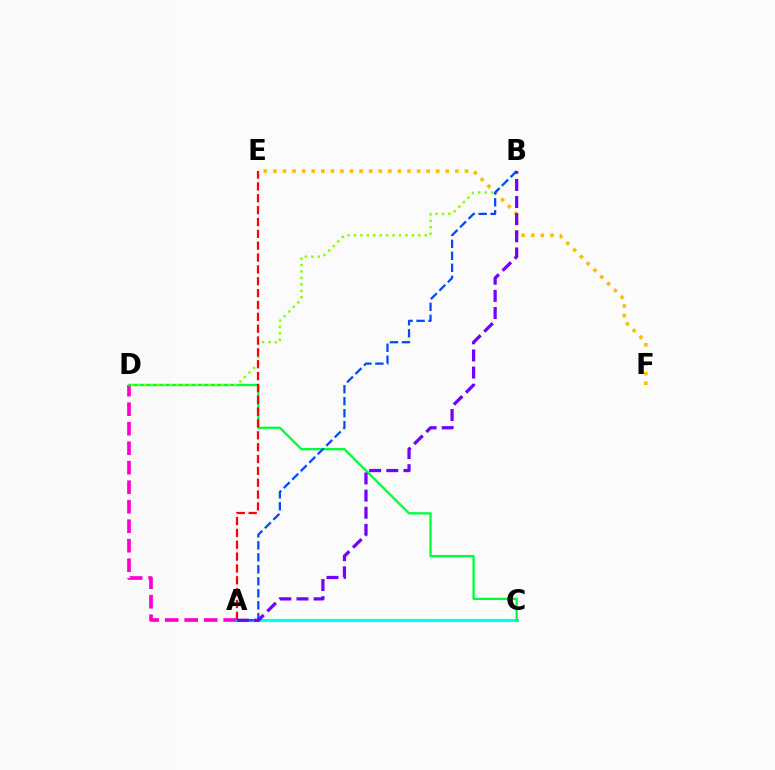{('A', 'D'): [{'color': '#ff00cf', 'line_style': 'dashed', 'thickness': 2.65}], ('A', 'C'): [{'color': '#00fff6', 'line_style': 'solid', 'thickness': 2.31}], ('C', 'D'): [{'color': '#00ff39', 'line_style': 'solid', 'thickness': 1.66}], ('B', 'D'): [{'color': '#84ff00', 'line_style': 'dotted', 'thickness': 1.75}], ('E', 'F'): [{'color': '#ffbd00', 'line_style': 'dotted', 'thickness': 2.6}], ('A', 'E'): [{'color': '#ff0000', 'line_style': 'dashed', 'thickness': 1.61}], ('A', 'B'): [{'color': '#004bff', 'line_style': 'dashed', 'thickness': 1.63}, {'color': '#7200ff', 'line_style': 'dashed', 'thickness': 2.33}]}